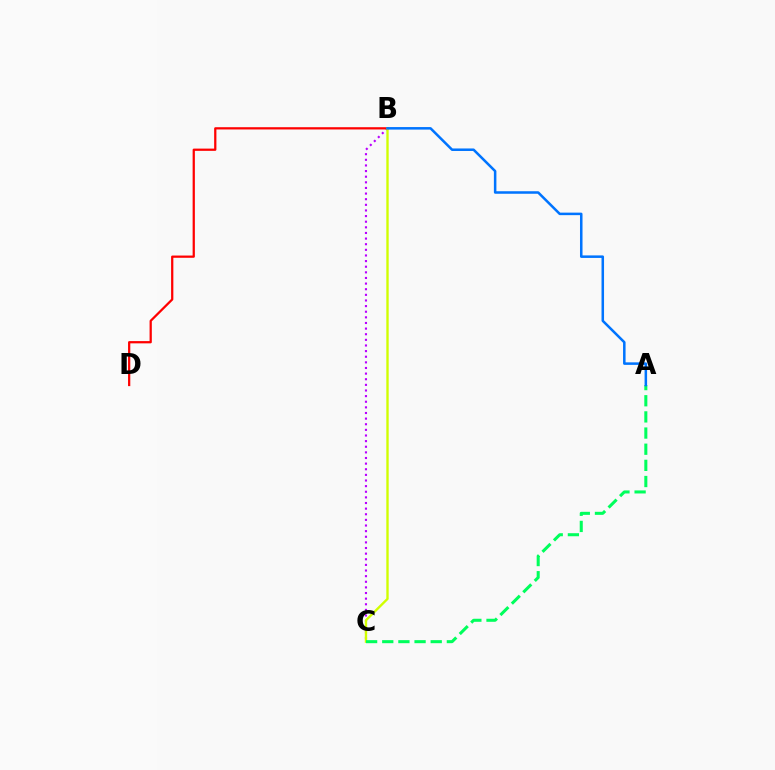{('B', 'C'): [{'color': '#b900ff', 'line_style': 'dotted', 'thickness': 1.53}, {'color': '#d1ff00', 'line_style': 'solid', 'thickness': 1.7}], ('B', 'D'): [{'color': '#ff0000', 'line_style': 'solid', 'thickness': 1.62}], ('A', 'C'): [{'color': '#00ff5c', 'line_style': 'dashed', 'thickness': 2.19}], ('A', 'B'): [{'color': '#0074ff', 'line_style': 'solid', 'thickness': 1.81}]}